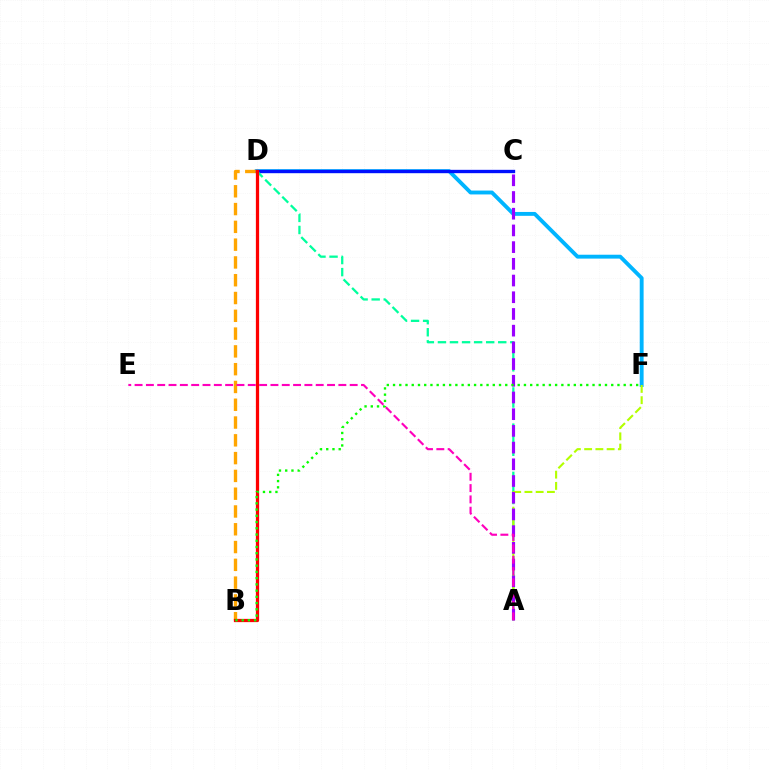{('D', 'F'): [{'color': '#00b5ff', 'line_style': 'solid', 'thickness': 2.79}], ('B', 'D'): [{'color': '#ffa500', 'line_style': 'dashed', 'thickness': 2.42}, {'color': '#ff0000', 'line_style': 'solid', 'thickness': 2.34}], ('C', 'D'): [{'color': '#0010ff', 'line_style': 'solid', 'thickness': 2.4}], ('A', 'D'): [{'color': '#00ff9d', 'line_style': 'dashed', 'thickness': 1.64}], ('A', 'F'): [{'color': '#b3ff00', 'line_style': 'dashed', 'thickness': 1.53}], ('A', 'C'): [{'color': '#9b00ff', 'line_style': 'dashed', 'thickness': 2.27}], ('B', 'F'): [{'color': '#08ff00', 'line_style': 'dotted', 'thickness': 1.69}], ('A', 'E'): [{'color': '#ff00bd', 'line_style': 'dashed', 'thickness': 1.54}]}